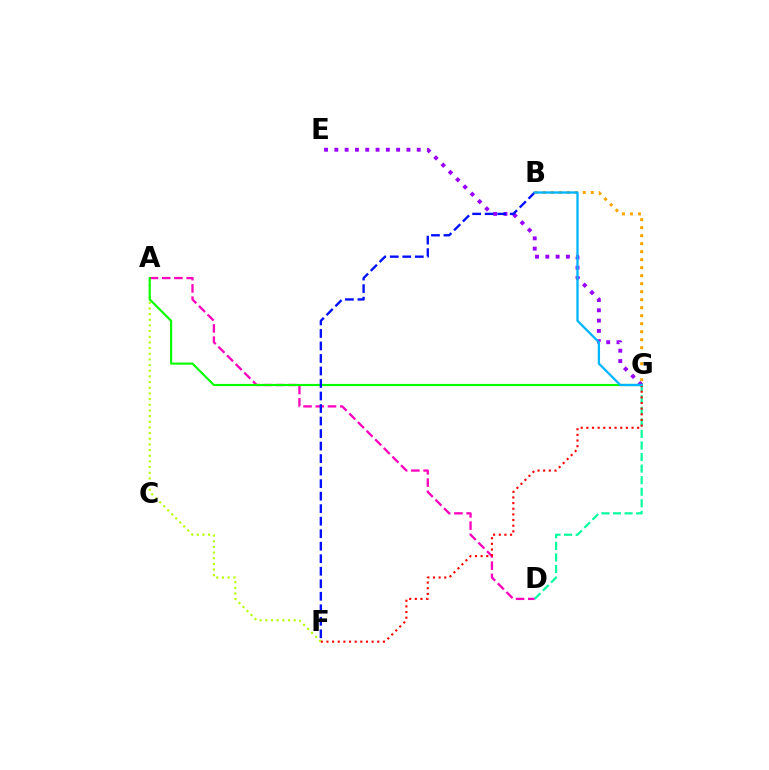{('A', 'D'): [{'color': '#ff00bd', 'line_style': 'dashed', 'thickness': 1.66}], ('E', 'G'): [{'color': '#9b00ff', 'line_style': 'dotted', 'thickness': 2.8}], ('D', 'G'): [{'color': '#00ff9d', 'line_style': 'dashed', 'thickness': 1.57}], ('A', 'F'): [{'color': '#b3ff00', 'line_style': 'dotted', 'thickness': 1.54}], ('A', 'G'): [{'color': '#08ff00', 'line_style': 'solid', 'thickness': 1.55}], ('B', 'F'): [{'color': '#0010ff', 'line_style': 'dashed', 'thickness': 1.7}], ('F', 'G'): [{'color': '#ff0000', 'line_style': 'dotted', 'thickness': 1.53}], ('B', 'G'): [{'color': '#ffa500', 'line_style': 'dotted', 'thickness': 2.17}, {'color': '#00b5ff', 'line_style': 'solid', 'thickness': 1.66}]}